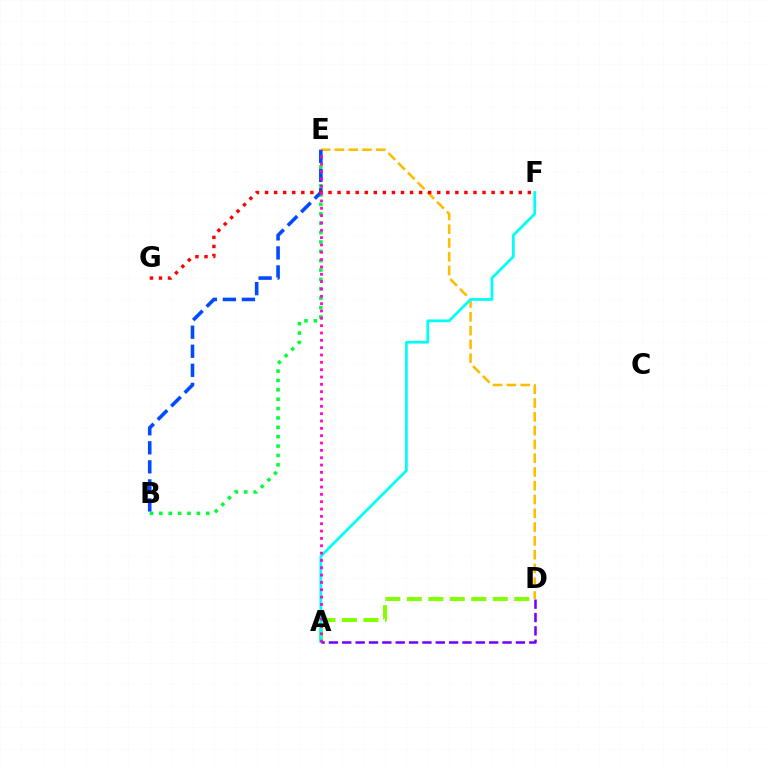{('B', 'E'): [{'color': '#00ff39', 'line_style': 'dotted', 'thickness': 2.55}, {'color': '#004bff', 'line_style': 'dashed', 'thickness': 2.59}], ('A', 'D'): [{'color': '#84ff00', 'line_style': 'dashed', 'thickness': 2.92}, {'color': '#7200ff', 'line_style': 'dashed', 'thickness': 1.81}], ('D', 'E'): [{'color': '#ffbd00', 'line_style': 'dashed', 'thickness': 1.87}], ('A', 'F'): [{'color': '#00fff6', 'line_style': 'solid', 'thickness': 1.99}], ('F', 'G'): [{'color': '#ff0000', 'line_style': 'dotted', 'thickness': 2.46}], ('A', 'E'): [{'color': '#ff00cf', 'line_style': 'dotted', 'thickness': 1.99}]}